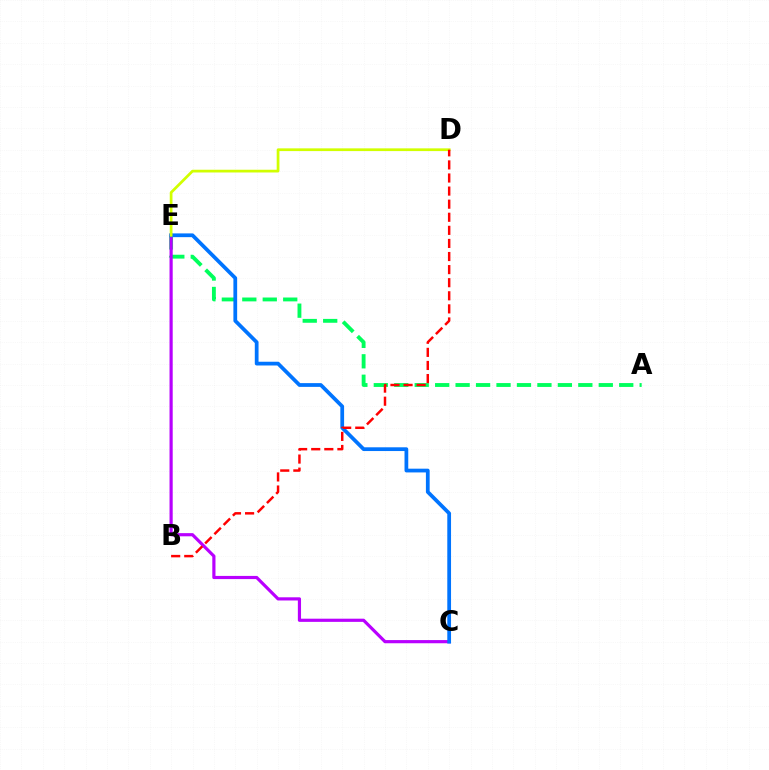{('A', 'E'): [{'color': '#00ff5c', 'line_style': 'dashed', 'thickness': 2.78}], ('C', 'E'): [{'color': '#b900ff', 'line_style': 'solid', 'thickness': 2.29}, {'color': '#0074ff', 'line_style': 'solid', 'thickness': 2.7}], ('D', 'E'): [{'color': '#d1ff00', 'line_style': 'solid', 'thickness': 1.97}], ('B', 'D'): [{'color': '#ff0000', 'line_style': 'dashed', 'thickness': 1.78}]}